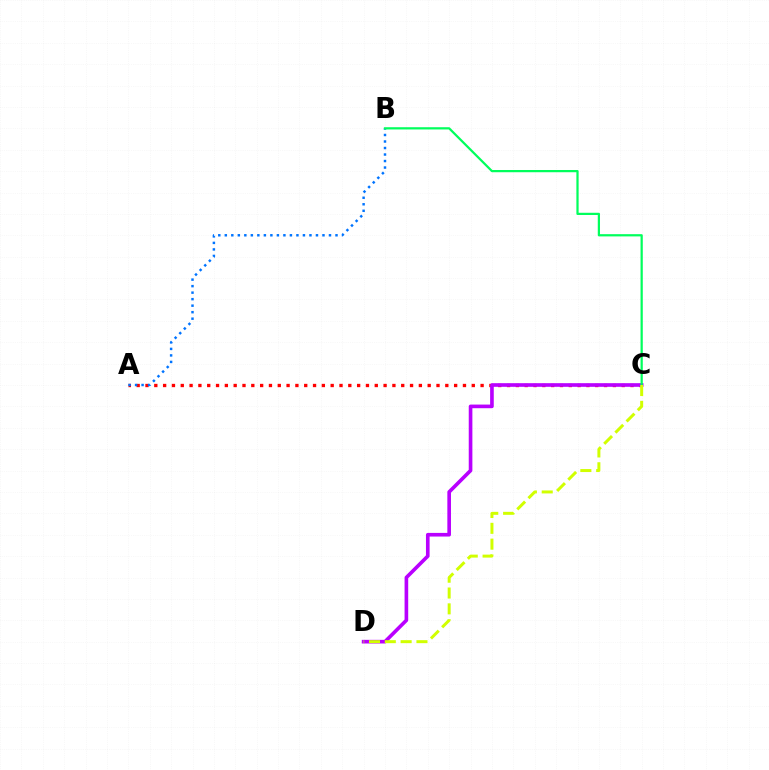{('A', 'C'): [{'color': '#ff0000', 'line_style': 'dotted', 'thickness': 2.4}], ('C', 'D'): [{'color': '#b900ff', 'line_style': 'solid', 'thickness': 2.62}, {'color': '#d1ff00', 'line_style': 'dashed', 'thickness': 2.15}], ('A', 'B'): [{'color': '#0074ff', 'line_style': 'dotted', 'thickness': 1.77}], ('B', 'C'): [{'color': '#00ff5c', 'line_style': 'solid', 'thickness': 1.61}]}